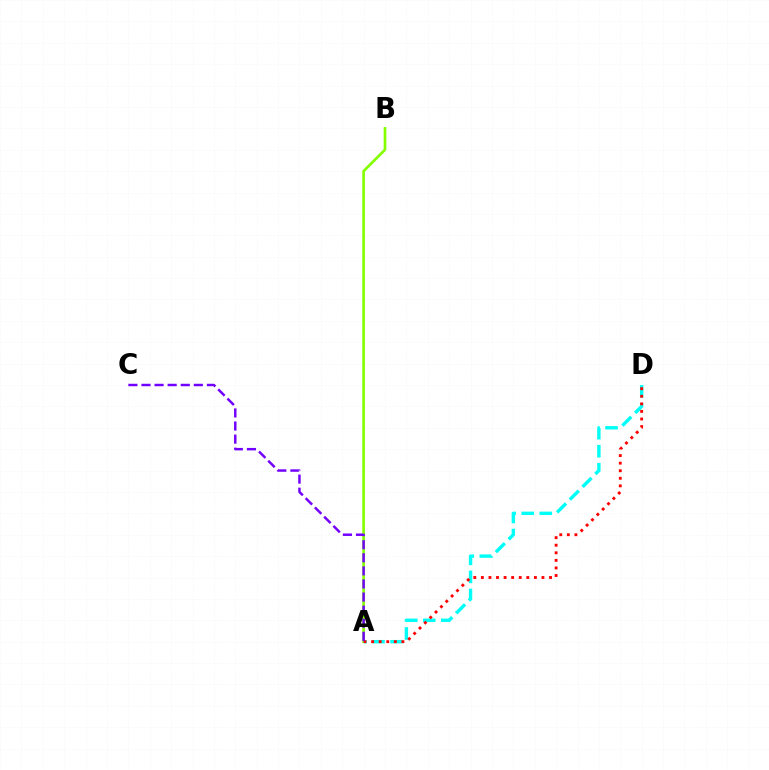{('A', 'B'): [{'color': '#84ff00', 'line_style': 'solid', 'thickness': 1.92}], ('A', 'D'): [{'color': '#00fff6', 'line_style': 'dashed', 'thickness': 2.45}, {'color': '#ff0000', 'line_style': 'dotted', 'thickness': 2.06}], ('A', 'C'): [{'color': '#7200ff', 'line_style': 'dashed', 'thickness': 1.78}]}